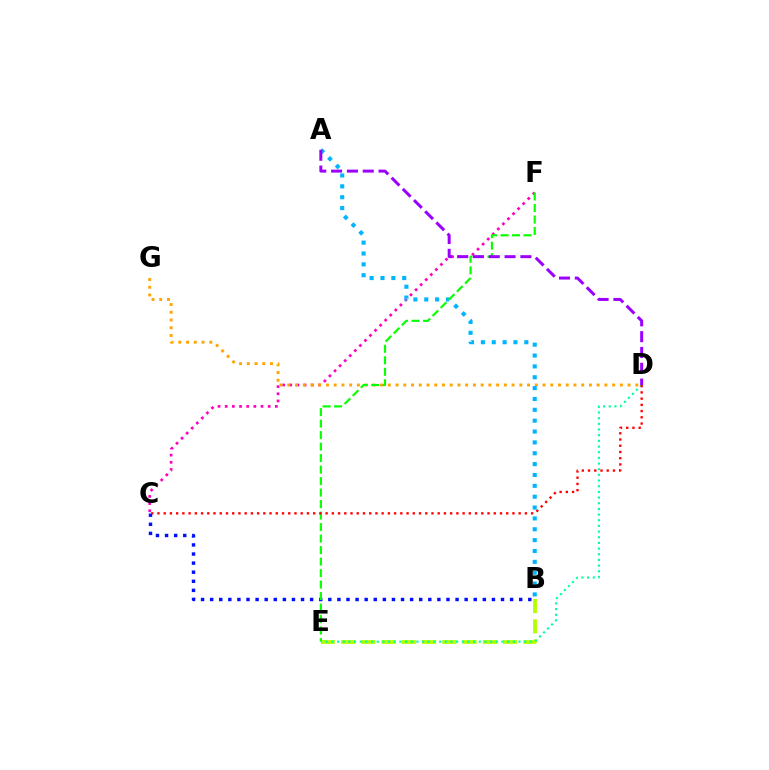{('C', 'F'): [{'color': '#ff00bd', 'line_style': 'dotted', 'thickness': 1.95}], ('B', 'E'): [{'color': '#b3ff00', 'line_style': 'dashed', 'thickness': 2.75}], ('D', 'G'): [{'color': '#ffa500', 'line_style': 'dotted', 'thickness': 2.1}], ('B', 'C'): [{'color': '#0010ff', 'line_style': 'dotted', 'thickness': 2.47}], ('A', 'B'): [{'color': '#00b5ff', 'line_style': 'dotted', 'thickness': 2.95}], ('E', 'F'): [{'color': '#08ff00', 'line_style': 'dashed', 'thickness': 1.56}], ('D', 'E'): [{'color': '#00ff9d', 'line_style': 'dotted', 'thickness': 1.54}], ('A', 'D'): [{'color': '#9b00ff', 'line_style': 'dashed', 'thickness': 2.15}], ('C', 'D'): [{'color': '#ff0000', 'line_style': 'dotted', 'thickness': 1.69}]}